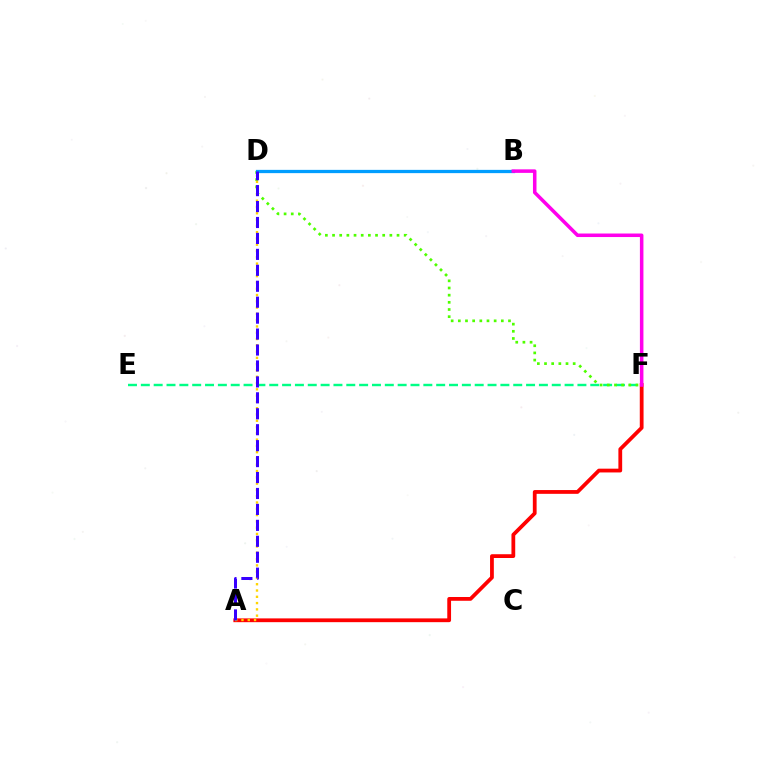{('A', 'F'): [{'color': '#ff0000', 'line_style': 'solid', 'thickness': 2.72}], ('E', 'F'): [{'color': '#00ff86', 'line_style': 'dashed', 'thickness': 1.74}], ('D', 'F'): [{'color': '#4fff00', 'line_style': 'dotted', 'thickness': 1.95}], ('B', 'D'): [{'color': '#009eff', 'line_style': 'solid', 'thickness': 2.35}], ('A', 'D'): [{'color': '#ffd500', 'line_style': 'dotted', 'thickness': 1.71}, {'color': '#3700ff', 'line_style': 'dashed', 'thickness': 2.17}], ('B', 'F'): [{'color': '#ff00ed', 'line_style': 'solid', 'thickness': 2.54}]}